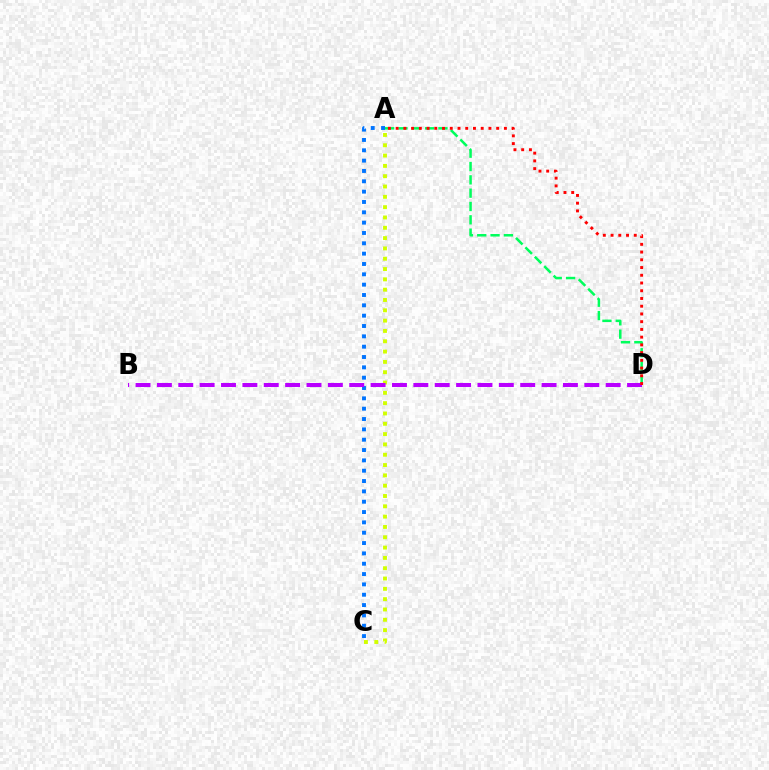{('A', 'D'): [{'color': '#00ff5c', 'line_style': 'dashed', 'thickness': 1.81}, {'color': '#ff0000', 'line_style': 'dotted', 'thickness': 2.1}], ('A', 'C'): [{'color': '#d1ff00', 'line_style': 'dotted', 'thickness': 2.8}, {'color': '#0074ff', 'line_style': 'dotted', 'thickness': 2.81}], ('B', 'D'): [{'color': '#b900ff', 'line_style': 'dashed', 'thickness': 2.9}]}